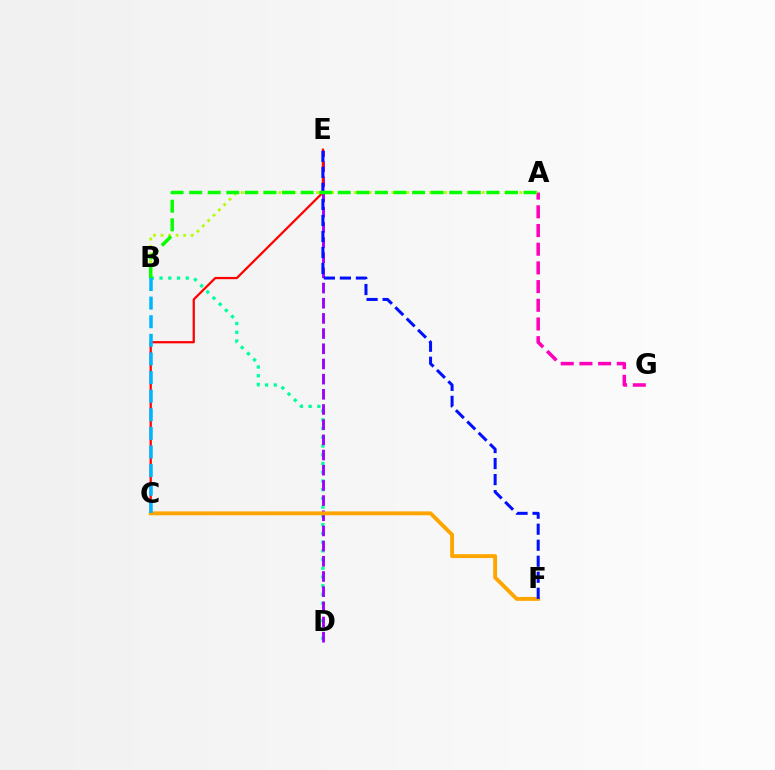{('B', 'D'): [{'color': '#00ff9d', 'line_style': 'dotted', 'thickness': 2.37}], ('D', 'E'): [{'color': '#9b00ff', 'line_style': 'dashed', 'thickness': 2.06}], ('A', 'G'): [{'color': '#ff00bd', 'line_style': 'dashed', 'thickness': 2.54}], ('C', 'E'): [{'color': '#ff0000', 'line_style': 'solid', 'thickness': 1.62}], ('A', 'B'): [{'color': '#b3ff00', 'line_style': 'dotted', 'thickness': 2.05}, {'color': '#08ff00', 'line_style': 'dashed', 'thickness': 2.52}], ('C', 'F'): [{'color': '#ffa500', 'line_style': 'solid', 'thickness': 2.8}], ('E', 'F'): [{'color': '#0010ff', 'line_style': 'dashed', 'thickness': 2.18}], ('B', 'C'): [{'color': '#00b5ff', 'line_style': 'dashed', 'thickness': 2.53}]}